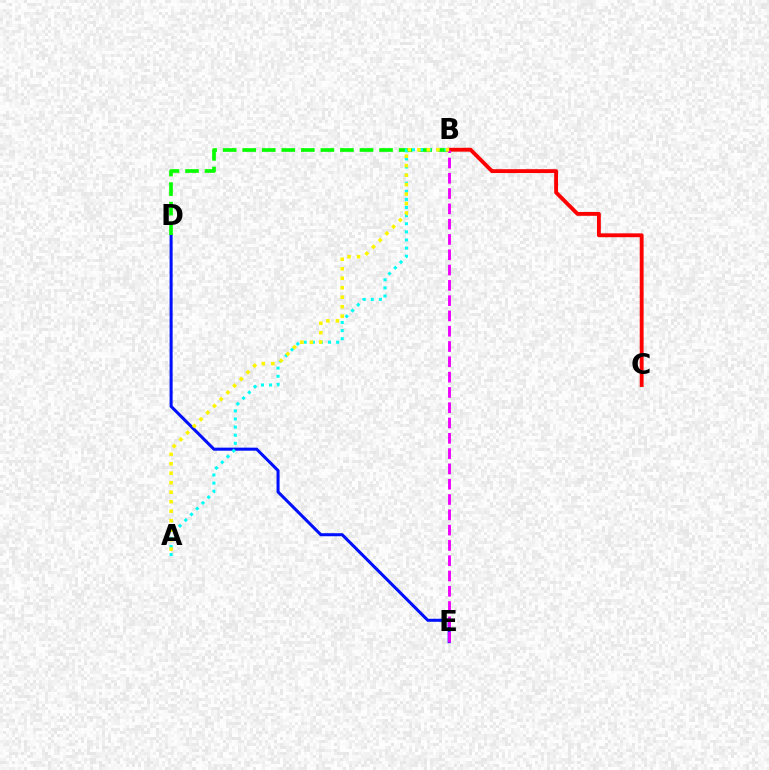{('D', 'E'): [{'color': '#0010ff', 'line_style': 'solid', 'thickness': 2.19}], ('B', 'D'): [{'color': '#08ff00', 'line_style': 'dashed', 'thickness': 2.66}], ('B', 'C'): [{'color': '#ff0000', 'line_style': 'solid', 'thickness': 2.78}], ('A', 'B'): [{'color': '#00fff6', 'line_style': 'dotted', 'thickness': 2.2}, {'color': '#fcf500', 'line_style': 'dotted', 'thickness': 2.58}], ('B', 'E'): [{'color': '#ee00ff', 'line_style': 'dashed', 'thickness': 2.08}]}